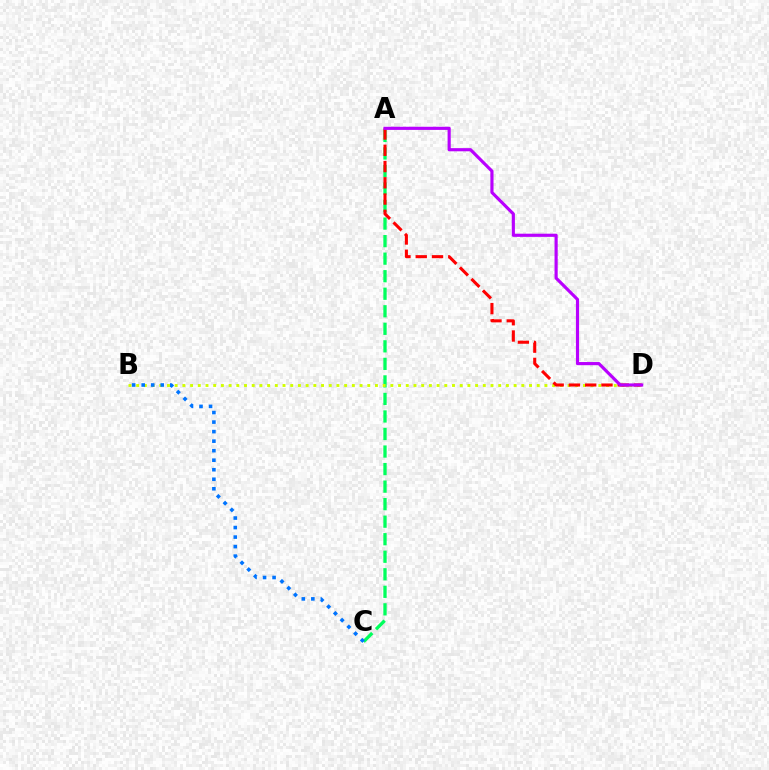{('A', 'C'): [{'color': '#00ff5c', 'line_style': 'dashed', 'thickness': 2.38}], ('B', 'D'): [{'color': '#d1ff00', 'line_style': 'dotted', 'thickness': 2.09}], ('A', 'D'): [{'color': '#ff0000', 'line_style': 'dashed', 'thickness': 2.21}, {'color': '#b900ff', 'line_style': 'solid', 'thickness': 2.27}], ('B', 'C'): [{'color': '#0074ff', 'line_style': 'dotted', 'thickness': 2.59}]}